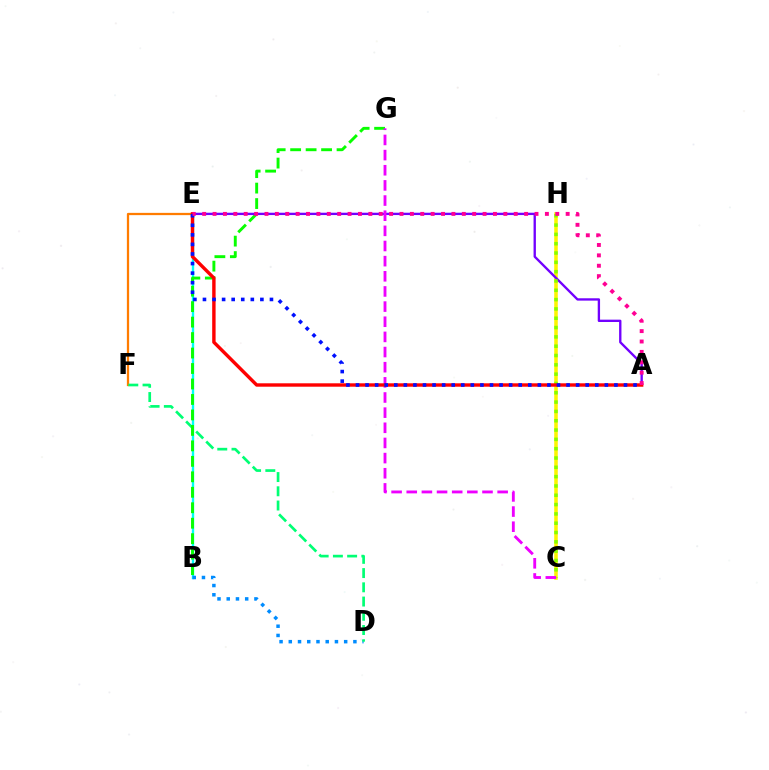{('B', 'E'): [{'color': '#00fff6', 'line_style': 'solid', 'thickness': 1.71}], ('B', 'D'): [{'color': '#008cff', 'line_style': 'dotted', 'thickness': 2.51}], ('C', 'H'): [{'color': '#fcf500', 'line_style': 'solid', 'thickness': 2.55}, {'color': '#84ff00', 'line_style': 'dotted', 'thickness': 2.53}], ('E', 'F'): [{'color': '#ff7c00', 'line_style': 'solid', 'thickness': 1.63}], ('D', 'F'): [{'color': '#00ff74', 'line_style': 'dashed', 'thickness': 1.93}], ('B', 'G'): [{'color': '#08ff00', 'line_style': 'dashed', 'thickness': 2.1}], ('A', 'E'): [{'color': '#7200ff', 'line_style': 'solid', 'thickness': 1.69}, {'color': '#ff0000', 'line_style': 'solid', 'thickness': 2.45}, {'color': '#0010ff', 'line_style': 'dotted', 'thickness': 2.6}, {'color': '#ff0094', 'line_style': 'dotted', 'thickness': 2.82}], ('C', 'G'): [{'color': '#ee00ff', 'line_style': 'dashed', 'thickness': 2.06}]}